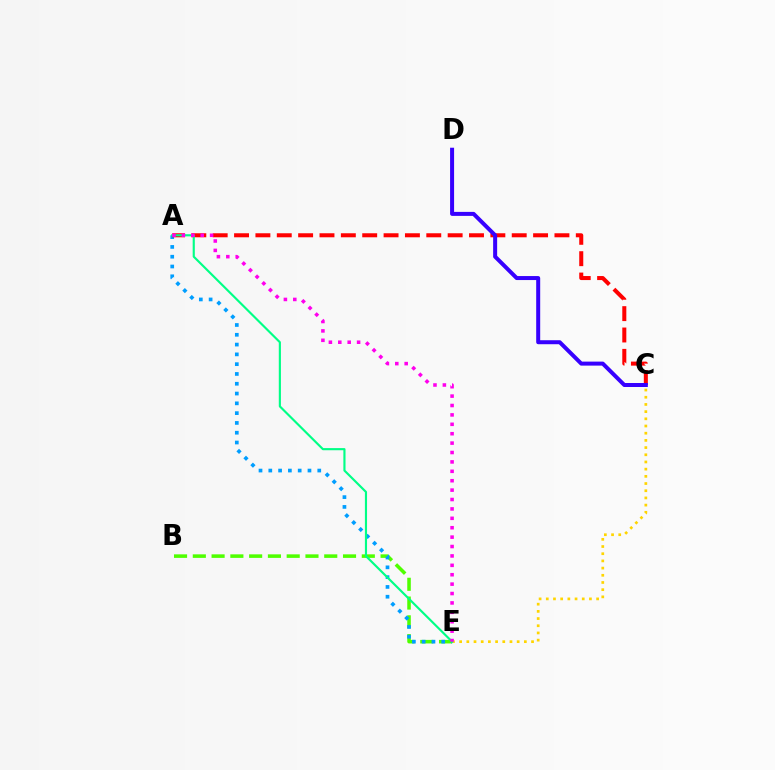{('B', 'E'): [{'color': '#4fff00', 'line_style': 'dashed', 'thickness': 2.55}], ('C', 'E'): [{'color': '#ffd500', 'line_style': 'dotted', 'thickness': 1.95}], ('A', 'E'): [{'color': '#009eff', 'line_style': 'dotted', 'thickness': 2.66}, {'color': '#00ff86', 'line_style': 'solid', 'thickness': 1.54}, {'color': '#ff00ed', 'line_style': 'dotted', 'thickness': 2.55}], ('A', 'C'): [{'color': '#ff0000', 'line_style': 'dashed', 'thickness': 2.9}], ('C', 'D'): [{'color': '#3700ff', 'line_style': 'solid', 'thickness': 2.88}]}